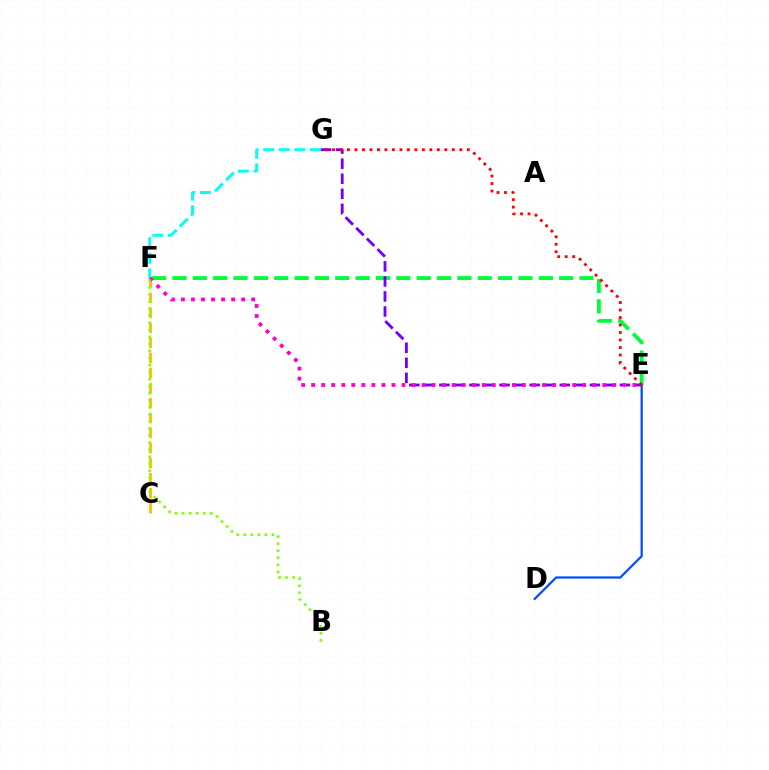{('E', 'F'): [{'color': '#00ff39', 'line_style': 'dashed', 'thickness': 2.76}, {'color': '#ff00cf', 'line_style': 'dotted', 'thickness': 2.73}], ('F', 'G'): [{'color': '#00fff6', 'line_style': 'dashed', 'thickness': 2.12}], ('C', 'F'): [{'color': '#ffbd00', 'line_style': 'dashed', 'thickness': 2.04}], ('E', 'G'): [{'color': '#7200ff', 'line_style': 'dashed', 'thickness': 2.04}, {'color': '#ff0000', 'line_style': 'dotted', 'thickness': 2.04}], ('D', 'E'): [{'color': '#004bff', 'line_style': 'solid', 'thickness': 1.6}], ('B', 'F'): [{'color': '#84ff00', 'line_style': 'dotted', 'thickness': 1.91}]}